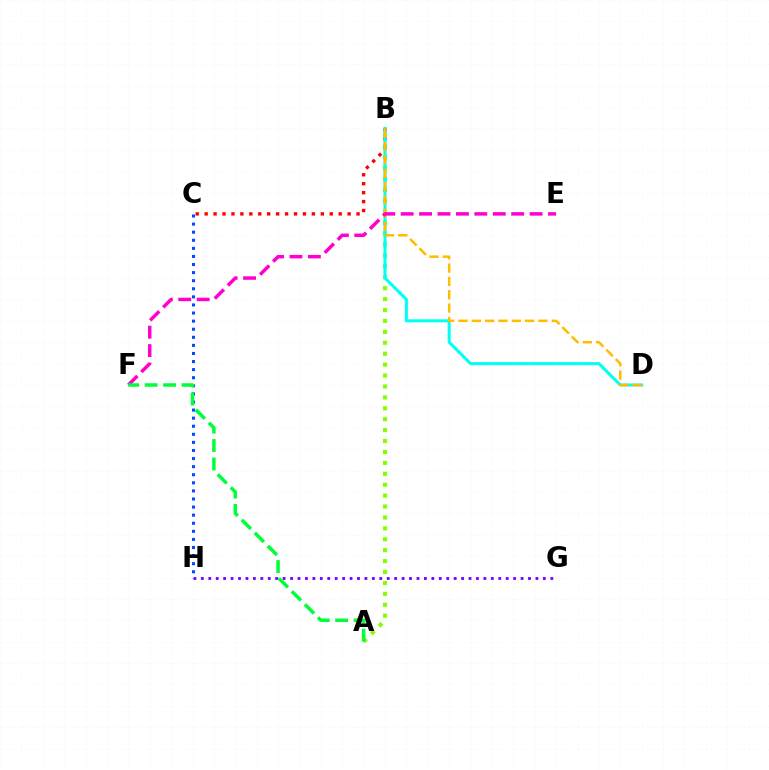{('B', 'C'): [{'color': '#ff0000', 'line_style': 'dotted', 'thickness': 2.43}], ('A', 'B'): [{'color': '#84ff00', 'line_style': 'dotted', 'thickness': 2.97}], ('G', 'H'): [{'color': '#7200ff', 'line_style': 'dotted', 'thickness': 2.02}], ('B', 'D'): [{'color': '#00fff6', 'line_style': 'solid', 'thickness': 2.19}, {'color': '#ffbd00', 'line_style': 'dashed', 'thickness': 1.81}], ('E', 'F'): [{'color': '#ff00cf', 'line_style': 'dashed', 'thickness': 2.5}], ('C', 'H'): [{'color': '#004bff', 'line_style': 'dotted', 'thickness': 2.2}], ('A', 'F'): [{'color': '#00ff39', 'line_style': 'dashed', 'thickness': 2.51}]}